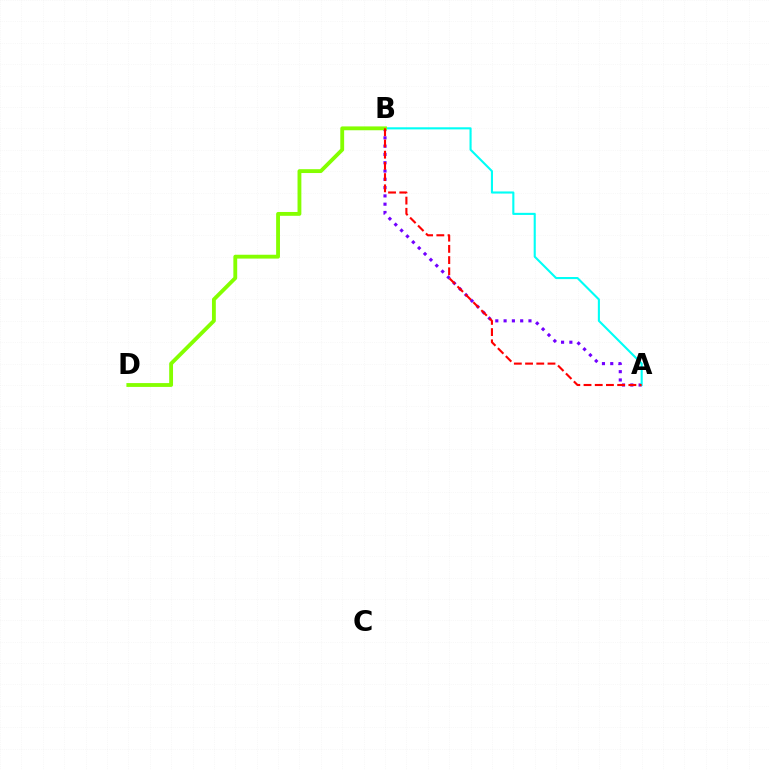{('A', 'B'): [{'color': '#7200ff', 'line_style': 'dotted', 'thickness': 2.25}, {'color': '#00fff6', 'line_style': 'solid', 'thickness': 1.52}, {'color': '#ff0000', 'line_style': 'dashed', 'thickness': 1.52}], ('B', 'D'): [{'color': '#84ff00', 'line_style': 'solid', 'thickness': 2.76}]}